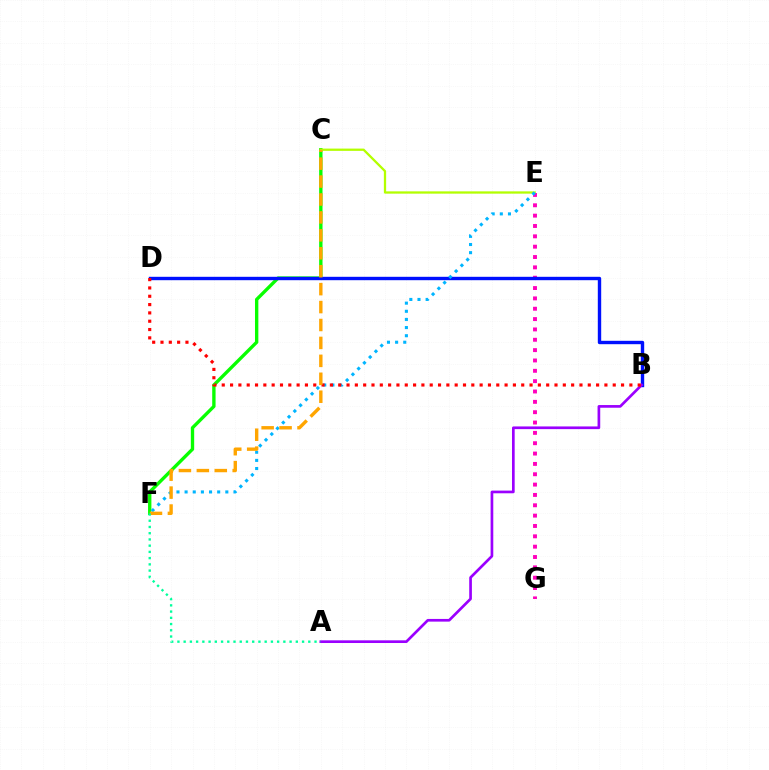{('C', 'F'): [{'color': '#08ff00', 'line_style': 'solid', 'thickness': 2.41}, {'color': '#ffa500', 'line_style': 'dashed', 'thickness': 2.44}], ('C', 'E'): [{'color': '#b3ff00', 'line_style': 'solid', 'thickness': 1.64}], ('E', 'G'): [{'color': '#ff00bd', 'line_style': 'dotted', 'thickness': 2.81}], ('B', 'D'): [{'color': '#0010ff', 'line_style': 'solid', 'thickness': 2.44}, {'color': '#ff0000', 'line_style': 'dotted', 'thickness': 2.26}], ('E', 'F'): [{'color': '#00b5ff', 'line_style': 'dotted', 'thickness': 2.21}], ('A', 'B'): [{'color': '#9b00ff', 'line_style': 'solid', 'thickness': 1.93}], ('A', 'F'): [{'color': '#00ff9d', 'line_style': 'dotted', 'thickness': 1.69}]}